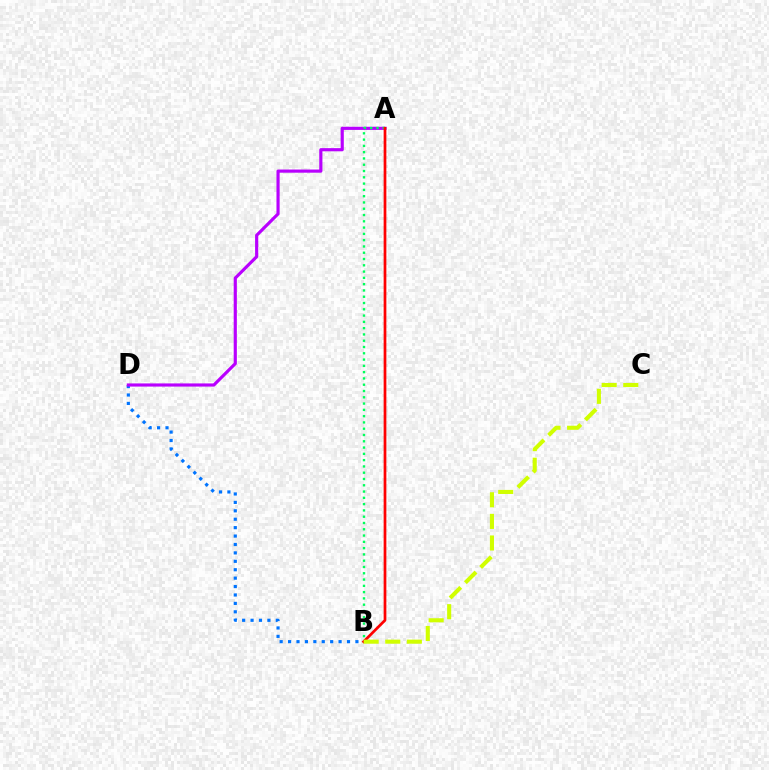{('B', 'D'): [{'color': '#0074ff', 'line_style': 'dotted', 'thickness': 2.29}], ('A', 'D'): [{'color': '#b900ff', 'line_style': 'solid', 'thickness': 2.28}], ('A', 'B'): [{'color': '#00ff5c', 'line_style': 'dotted', 'thickness': 1.71}, {'color': '#ff0000', 'line_style': 'solid', 'thickness': 1.96}], ('B', 'C'): [{'color': '#d1ff00', 'line_style': 'dashed', 'thickness': 2.93}]}